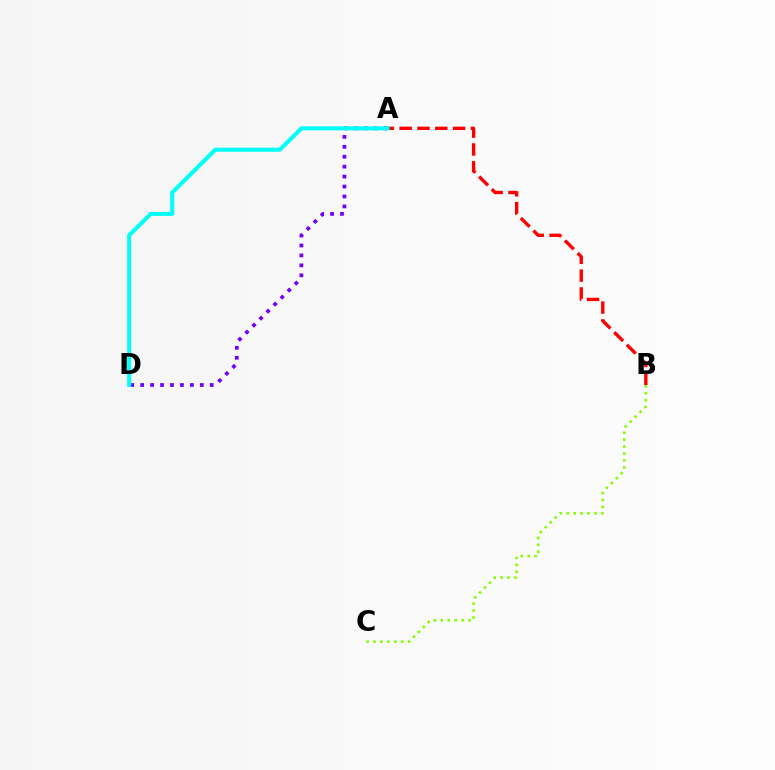{('A', 'B'): [{'color': '#ff0000', 'line_style': 'dashed', 'thickness': 2.42}], ('A', 'D'): [{'color': '#7200ff', 'line_style': 'dotted', 'thickness': 2.7}, {'color': '#00fff6', 'line_style': 'solid', 'thickness': 2.92}], ('B', 'C'): [{'color': '#84ff00', 'line_style': 'dotted', 'thickness': 1.88}]}